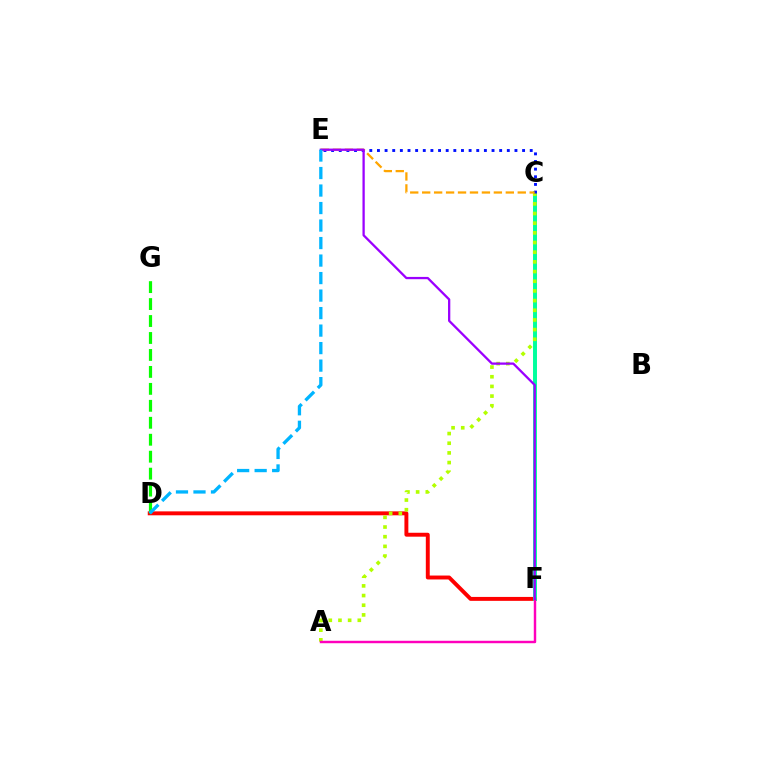{('D', 'F'): [{'color': '#ff0000', 'line_style': 'solid', 'thickness': 2.83}], ('C', 'F'): [{'color': '#00ff9d', 'line_style': 'solid', 'thickness': 2.84}], ('A', 'C'): [{'color': '#b3ff00', 'line_style': 'dotted', 'thickness': 2.63}], ('A', 'F'): [{'color': '#ff00bd', 'line_style': 'solid', 'thickness': 1.76}], ('D', 'G'): [{'color': '#08ff00', 'line_style': 'dashed', 'thickness': 2.3}], ('C', 'E'): [{'color': '#0010ff', 'line_style': 'dotted', 'thickness': 2.08}, {'color': '#ffa500', 'line_style': 'dashed', 'thickness': 1.62}], ('E', 'F'): [{'color': '#9b00ff', 'line_style': 'solid', 'thickness': 1.65}], ('D', 'E'): [{'color': '#00b5ff', 'line_style': 'dashed', 'thickness': 2.38}]}